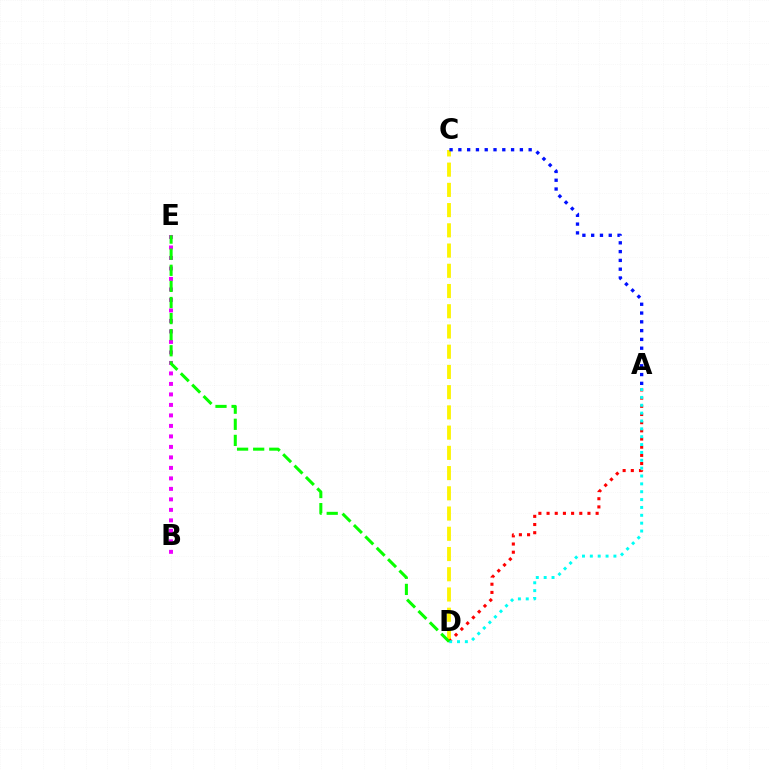{('C', 'D'): [{'color': '#fcf500', 'line_style': 'dashed', 'thickness': 2.75}], ('A', 'C'): [{'color': '#0010ff', 'line_style': 'dotted', 'thickness': 2.39}], ('A', 'D'): [{'color': '#ff0000', 'line_style': 'dotted', 'thickness': 2.22}, {'color': '#00fff6', 'line_style': 'dotted', 'thickness': 2.14}], ('B', 'E'): [{'color': '#ee00ff', 'line_style': 'dotted', 'thickness': 2.85}], ('D', 'E'): [{'color': '#08ff00', 'line_style': 'dashed', 'thickness': 2.19}]}